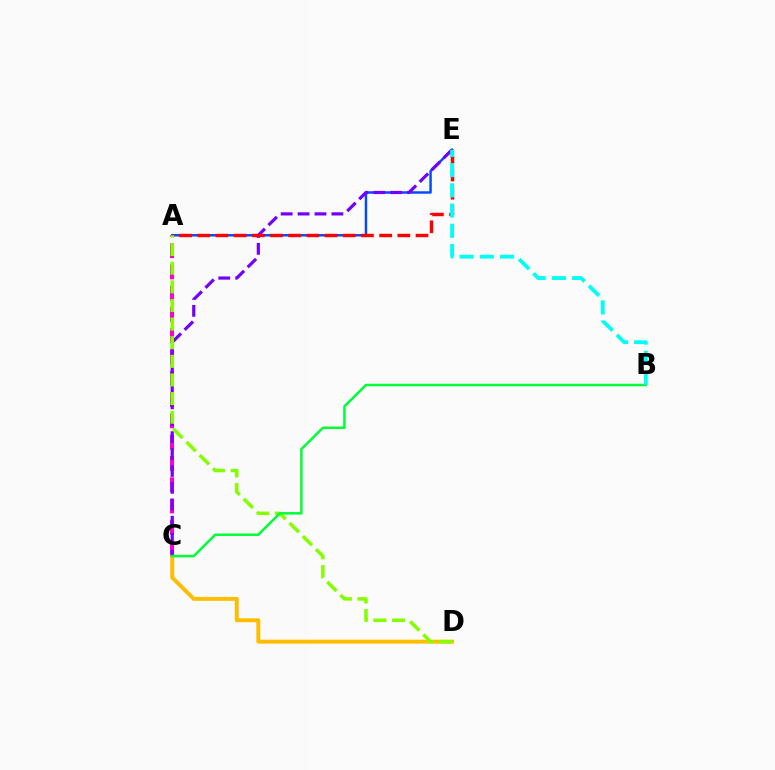{('A', 'E'): [{'color': '#004bff', 'line_style': 'solid', 'thickness': 1.76}, {'color': '#ff0000', 'line_style': 'dashed', 'thickness': 2.47}], ('A', 'C'): [{'color': '#ff00cf', 'line_style': 'dashed', 'thickness': 2.89}], ('C', 'D'): [{'color': '#ffbd00', 'line_style': 'solid', 'thickness': 2.83}], ('C', 'E'): [{'color': '#7200ff', 'line_style': 'dashed', 'thickness': 2.3}], ('A', 'D'): [{'color': '#84ff00', 'line_style': 'dashed', 'thickness': 2.53}], ('B', 'C'): [{'color': '#00ff39', 'line_style': 'solid', 'thickness': 1.81}], ('B', 'E'): [{'color': '#00fff6', 'line_style': 'dashed', 'thickness': 2.75}]}